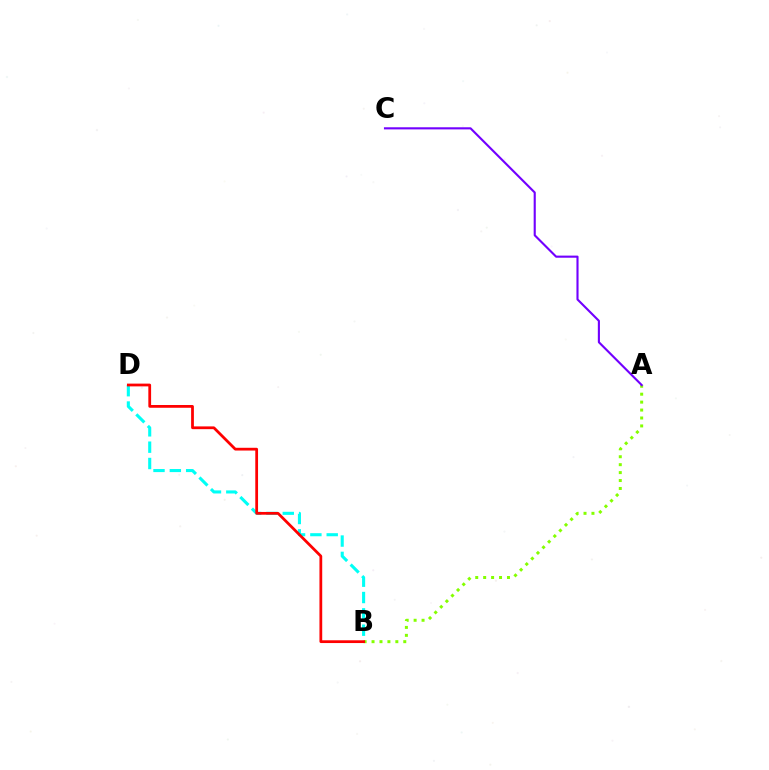{('B', 'D'): [{'color': '#00fff6', 'line_style': 'dashed', 'thickness': 2.22}, {'color': '#ff0000', 'line_style': 'solid', 'thickness': 1.99}], ('A', 'B'): [{'color': '#84ff00', 'line_style': 'dotted', 'thickness': 2.16}], ('A', 'C'): [{'color': '#7200ff', 'line_style': 'solid', 'thickness': 1.53}]}